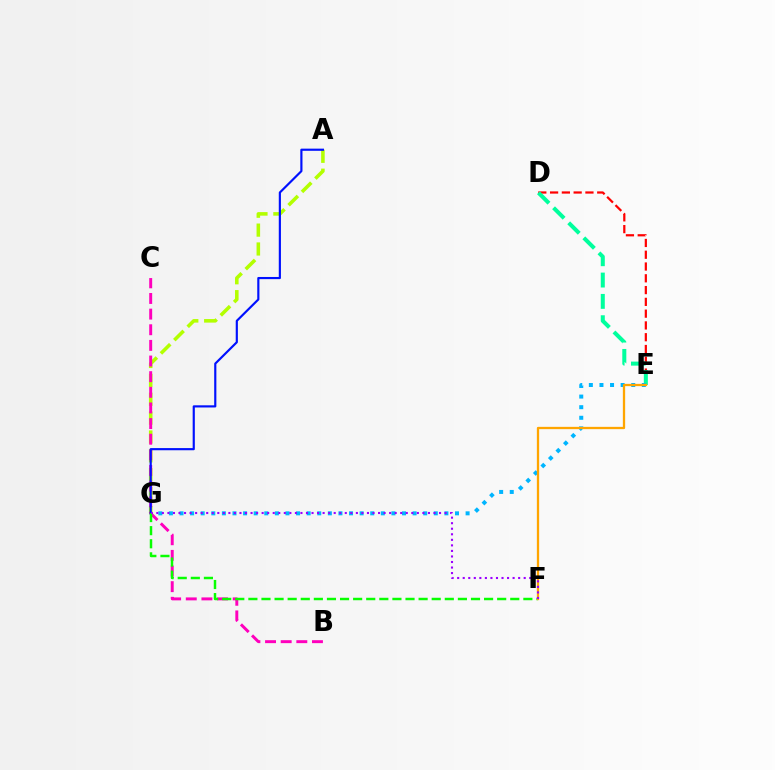{('D', 'E'): [{'color': '#ff0000', 'line_style': 'dashed', 'thickness': 1.6}, {'color': '#00ff9d', 'line_style': 'dashed', 'thickness': 2.9}], ('A', 'G'): [{'color': '#b3ff00', 'line_style': 'dashed', 'thickness': 2.56}, {'color': '#0010ff', 'line_style': 'solid', 'thickness': 1.56}], ('B', 'C'): [{'color': '#ff00bd', 'line_style': 'dashed', 'thickness': 2.12}], ('E', 'G'): [{'color': '#00b5ff', 'line_style': 'dotted', 'thickness': 2.88}], ('F', 'G'): [{'color': '#08ff00', 'line_style': 'dashed', 'thickness': 1.78}, {'color': '#9b00ff', 'line_style': 'dotted', 'thickness': 1.51}], ('E', 'F'): [{'color': '#ffa500', 'line_style': 'solid', 'thickness': 1.65}]}